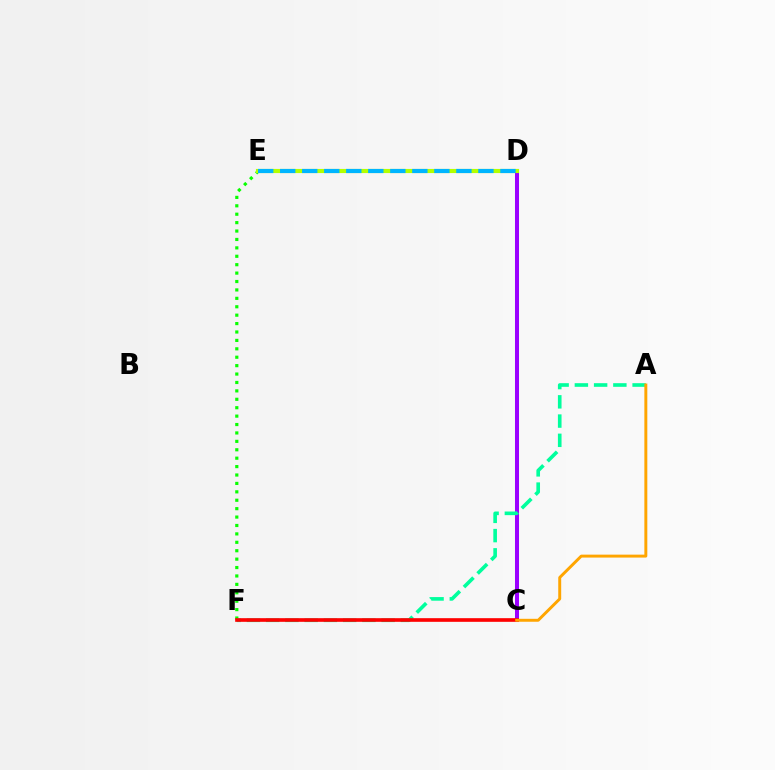{('C', 'D'): [{'color': '#ff00bd', 'line_style': 'solid', 'thickness': 1.94}, {'color': '#9b00ff', 'line_style': 'solid', 'thickness': 2.9}], ('D', 'E'): [{'color': '#0010ff', 'line_style': 'dashed', 'thickness': 2.63}, {'color': '#b3ff00', 'line_style': 'solid', 'thickness': 2.98}, {'color': '#00b5ff', 'line_style': 'dashed', 'thickness': 2.99}], ('E', 'F'): [{'color': '#08ff00', 'line_style': 'dotted', 'thickness': 2.29}], ('A', 'F'): [{'color': '#00ff9d', 'line_style': 'dashed', 'thickness': 2.61}], ('C', 'F'): [{'color': '#ff0000', 'line_style': 'solid', 'thickness': 2.63}], ('A', 'C'): [{'color': '#ffa500', 'line_style': 'solid', 'thickness': 2.12}]}